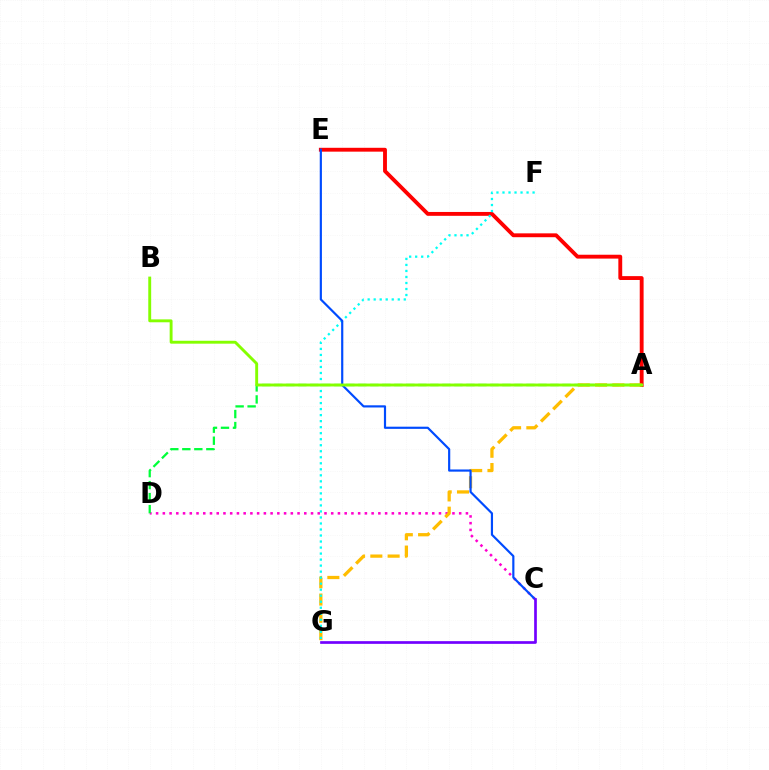{('C', 'D'): [{'color': '#ff00cf', 'line_style': 'dotted', 'thickness': 1.83}], ('A', 'E'): [{'color': '#ff0000', 'line_style': 'solid', 'thickness': 2.78}], ('A', 'D'): [{'color': '#00ff39', 'line_style': 'dashed', 'thickness': 1.63}], ('A', 'G'): [{'color': '#ffbd00', 'line_style': 'dashed', 'thickness': 2.35}], ('F', 'G'): [{'color': '#00fff6', 'line_style': 'dotted', 'thickness': 1.64}], ('C', 'E'): [{'color': '#004bff', 'line_style': 'solid', 'thickness': 1.57}], ('A', 'B'): [{'color': '#84ff00', 'line_style': 'solid', 'thickness': 2.09}], ('C', 'G'): [{'color': '#7200ff', 'line_style': 'solid', 'thickness': 1.94}]}